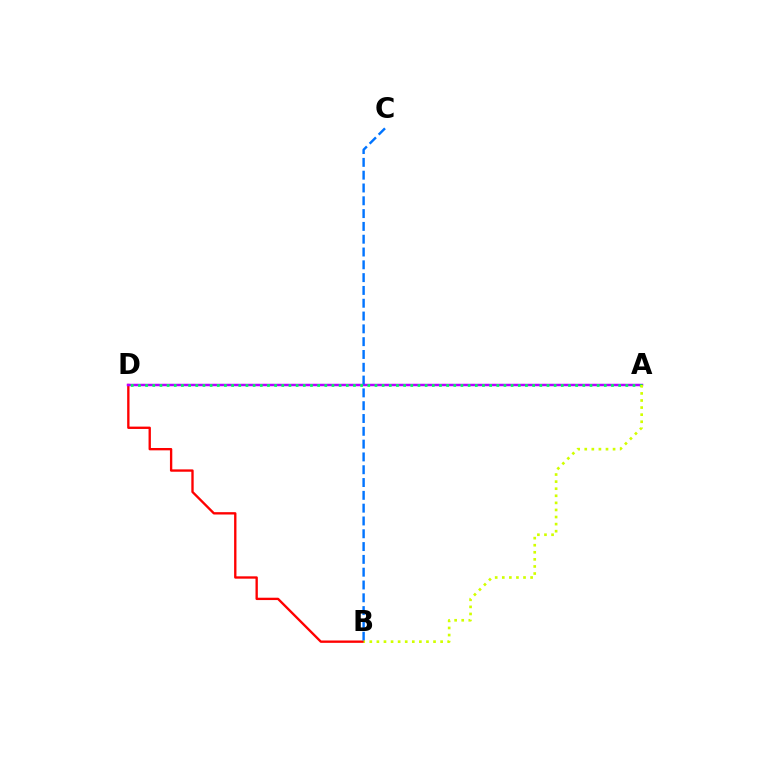{('B', 'D'): [{'color': '#ff0000', 'line_style': 'solid', 'thickness': 1.69}], ('A', 'D'): [{'color': '#b900ff', 'line_style': 'solid', 'thickness': 1.8}, {'color': '#00ff5c', 'line_style': 'dotted', 'thickness': 1.95}], ('B', 'C'): [{'color': '#0074ff', 'line_style': 'dashed', 'thickness': 1.74}], ('A', 'B'): [{'color': '#d1ff00', 'line_style': 'dotted', 'thickness': 1.92}]}